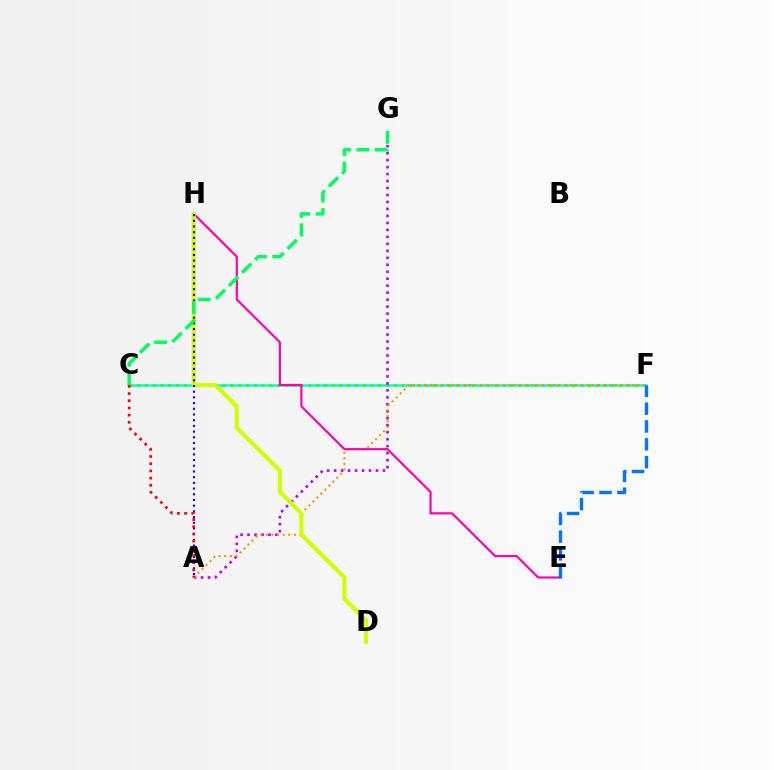{('C', 'F'): [{'color': '#00fff6', 'line_style': 'solid', 'thickness': 1.89}, {'color': '#3dff00', 'line_style': 'dotted', 'thickness': 2.11}], ('A', 'G'): [{'color': '#b900ff', 'line_style': 'dotted', 'thickness': 1.9}], ('A', 'F'): [{'color': '#ff9400', 'line_style': 'dotted', 'thickness': 1.52}], ('E', 'H'): [{'color': '#ff00ac', 'line_style': 'solid', 'thickness': 1.57}], ('D', 'H'): [{'color': '#d1ff00', 'line_style': 'solid', 'thickness': 2.96}], ('A', 'H'): [{'color': '#2500ff', 'line_style': 'dotted', 'thickness': 1.55}], ('E', 'F'): [{'color': '#0074ff', 'line_style': 'dashed', 'thickness': 2.42}], ('A', 'C'): [{'color': '#ff0000', 'line_style': 'dotted', 'thickness': 1.95}], ('C', 'G'): [{'color': '#00ff5c', 'line_style': 'dashed', 'thickness': 2.5}]}